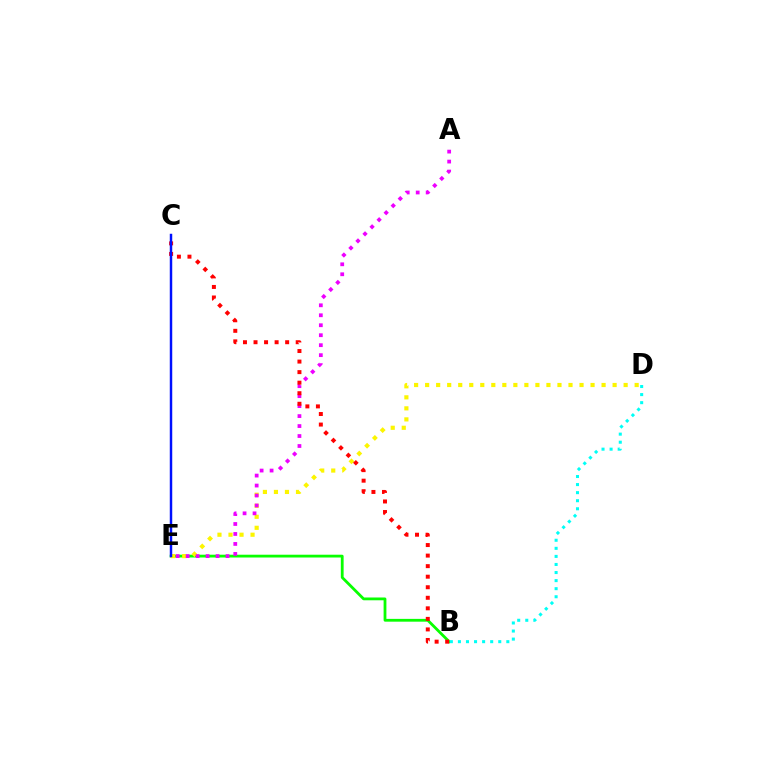{('B', 'E'): [{'color': '#08ff00', 'line_style': 'solid', 'thickness': 2.01}], ('D', 'E'): [{'color': '#fcf500', 'line_style': 'dotted', 'thickness': 3.0}], ('B', 'D'): [{'color': '#00fff6', 'line_style': 'dotted', 'thickness': 2.19}], ('A', 'E'): [{'color': '#ee00ff', 'line_style': 'dotted', 'thickness': 2.71}], ('B', 'C'): [{'color': '#ff0000', 'line_style': 'dotted', 'thickness': 2.87}], ('C', 'E'): [{'color': '#0010ff', 'line_style': 'solid', 'thickness': 1.77}]}